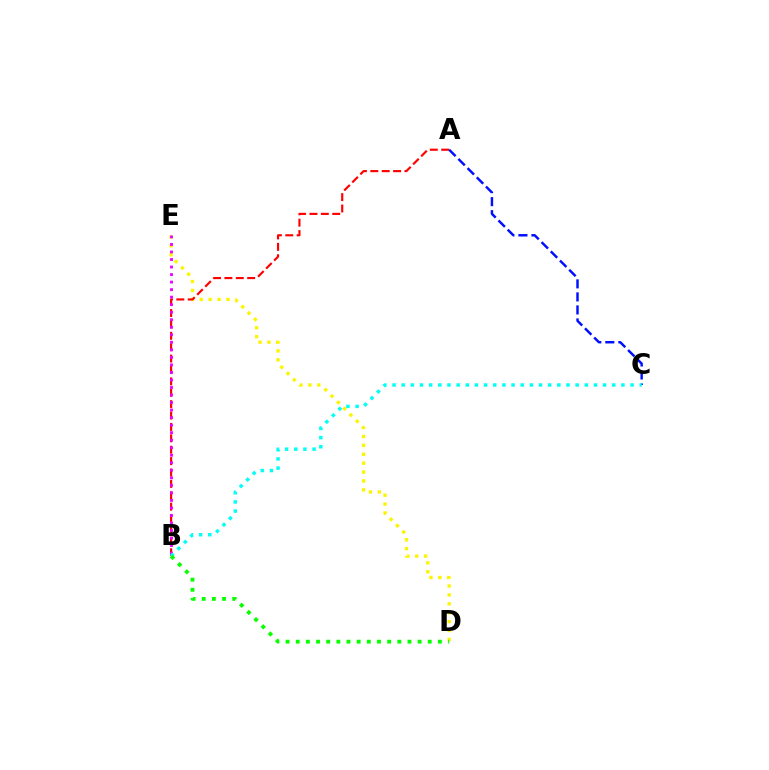{('D', 'E'): [{'color': '#fcf500', 'line_style': 'dotted', 'thickness': 2.42}], ('A', 'B'): [{'color': '#ff0000', 'line_style': 'dashed', 'thickness': 1.55}], ('A', 'C'): [{'color': '#0010ff', 'line_style': 'dashed', 'thickness': 1.77}], ('B', 'E'): [{'color': '#ee00ff', 'line_style': 'dotted', 'thickness': 2.05}], ('B', 'C'): [{'color': '#00fff6', 'line_style': 'dotted', 'thickness': 2.49}], ('B', 'D'): [{'color': '#08ff00', 'line_style': 'dotted', 'thickness': 2.76}]}